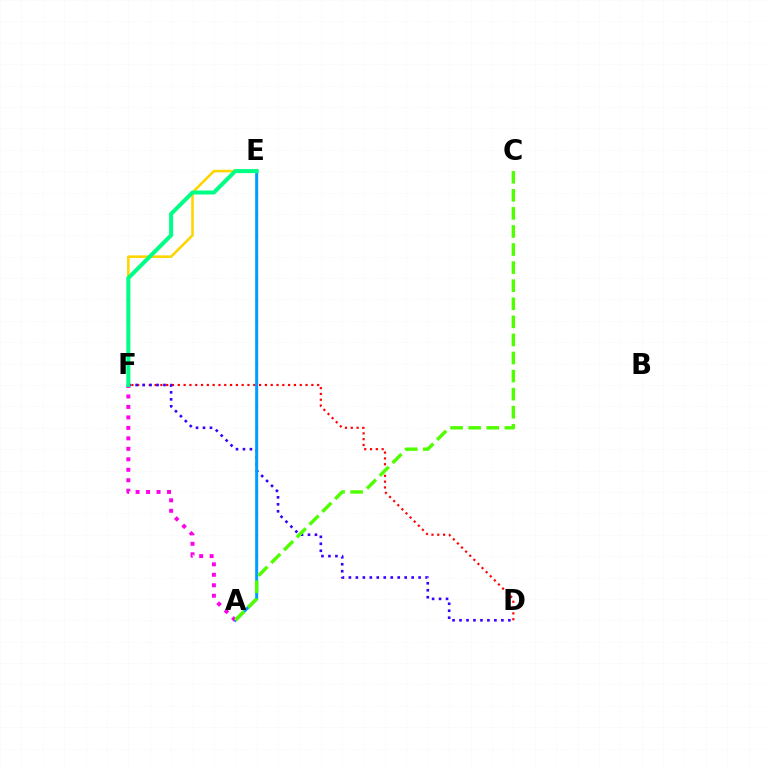{('D', 'F'): [{'color': '#ff0000', 'line_style': 'dotted', 'thickness': 1.58}, {'color': '#3700ff', 'line_style': 'dotted', 'thickness': 1.89}], ('E', 'F'): [{'color': '#ffd500', 'line_style': 'solid', 'thickness': 1.87}, {'color': '#00ff86', 'line_style': 'solid', 'thickness': 2.9}], ('A', 'E'): [{'color': '#009eff', 'line_style': 'solid', 'thickness': 2.17}], ('A', 'F'): [{'color': '#ff00ed', 'line_style': 'dotted', 'thickness': 2.85}], ('A', 'C'): [{'color': '#4fff00', 'line_style': 'dashed', 'thickness': 2.46}]}